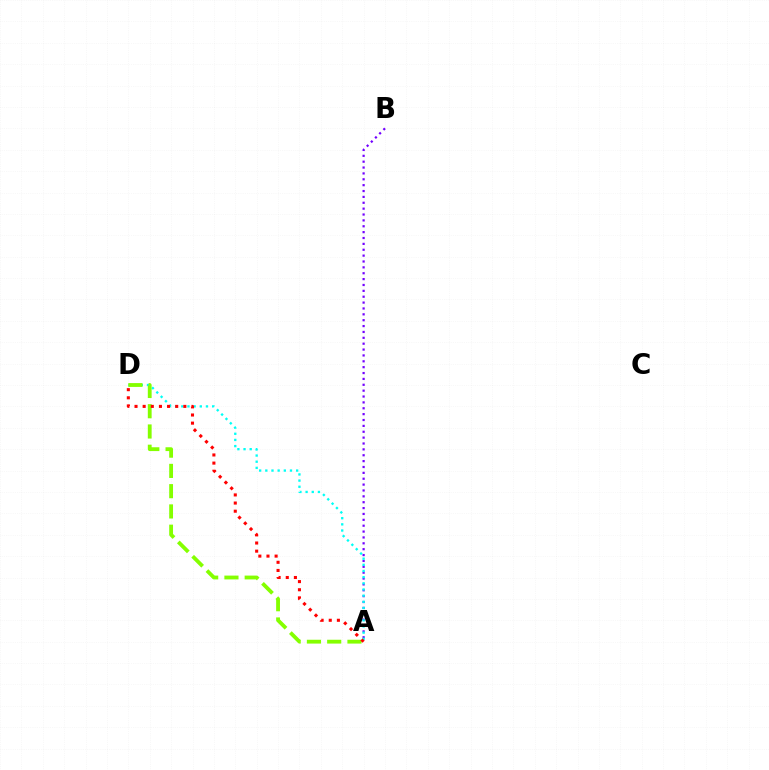{('A', 'B'): [{'color': '#7200ff', 'line_style': 'dotted', 'thickness': 1.6}], ('A', 'D'): [{'color': '#00fff6', 'line_style': 'dotted', 'thickness': 1.68}, {'color': '#84ff00', 'line_style': 'dashed', 'thickness': 2.75}, {'color': '#ff0000', 'line_style': 'dotted', 'thickness': 2.21}]}